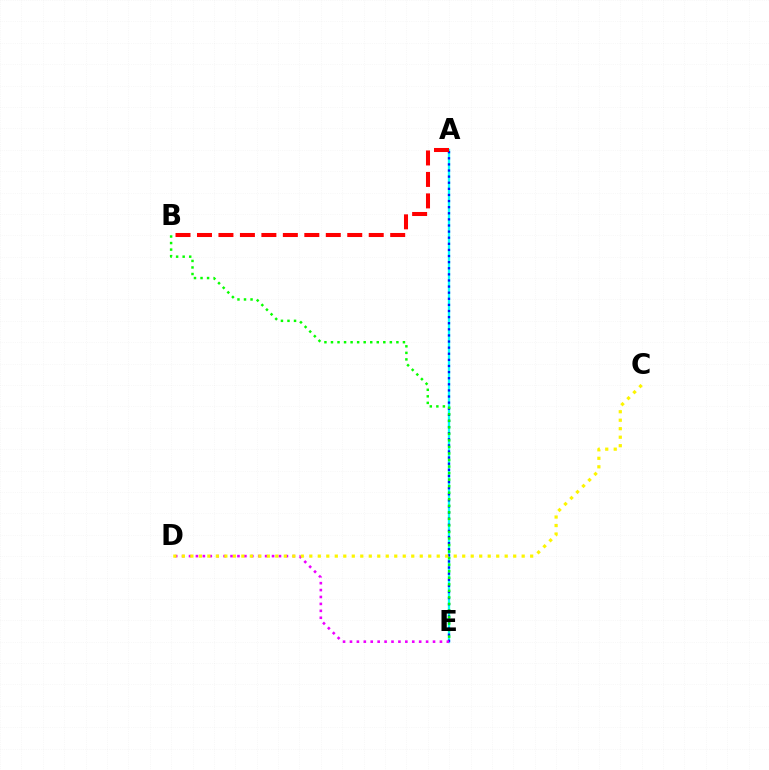{('A', 'E'): [{'color': '#00fff6', 'line_style': 'solid', 'thickness': 1.67}, {'color': '#0010ff', 'line_style': 'dotted', 'thickness': 1.66}], ('B', 'E'): [{'color': '#08ff00', 'line_style': 'dotted', 'thickness': 1.78}], ('D', 'E'): [{'color': '#ee00ff', 'line_style': 'dotted', 'thickness': 1.88}], ('A', 'B'): [{'color': '#ff0000', 'line_style': 'dashed', 'thickness': 2.92}], ('C', 'D'): [{'color': '#fcf500', 'line_style': 'dotted', 'thickness': 2.31}]}